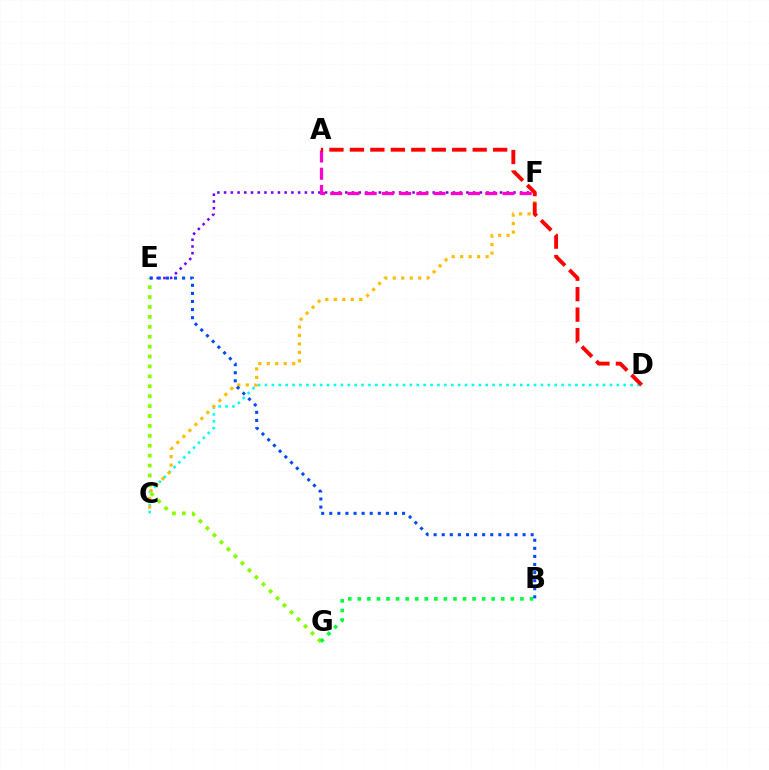{('E', 'F'): [{'color': '#7200ff', 'line_style': 'dotted', 'thickness': 1.83}], ('C', 'D'): [{'color': '#00fff6', 'line_style': 'dotted', 'thickness': 1.87}], ('C', 'F'): [{'color': '#ffbd00', 'line_style': 'dotted', 'thickness': 2.3}], ('E', 'G'): [{'color': '#84ff00', 'line_style': 'dotted', 'thickness': 2.69}], ('A', 'F'): [{'color': '#ff00cf', 'line_style': 'dashed', 'thickness': 2.34}], ('B', 'G'): [{'color': '#00ff39', 'line_style': 'dotted', 'thickness': 2.6}], ('A', 'D'): [{'color': '#ff0000', 'line_style': 'dashed', 'thickness': 2.78}], ('B', 'E'): [{'color': '#004bff', 'line_style': 'dotted', 'thickness': 2.2}]}